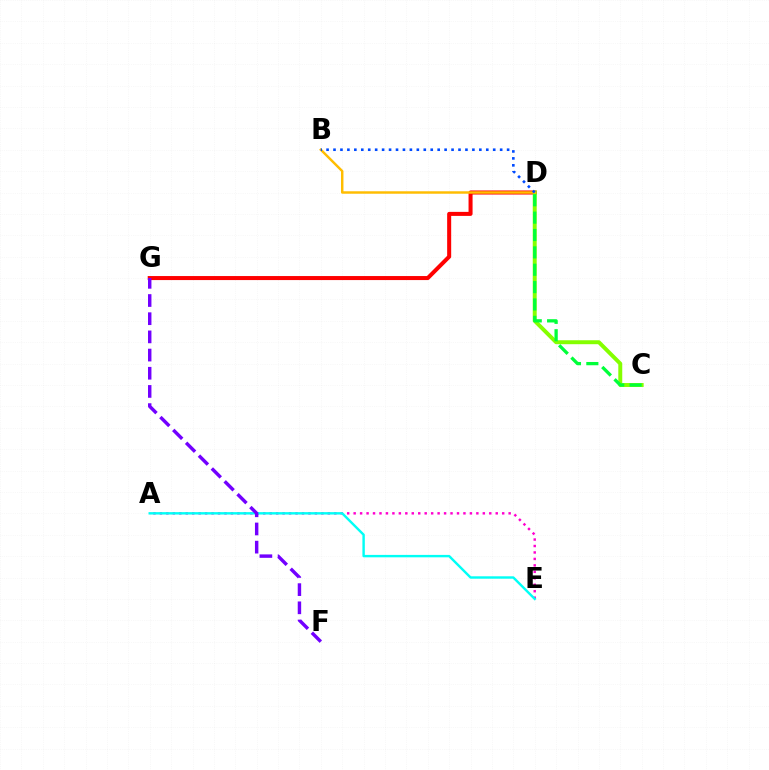{('D', 'G'): [{'color': '#ff0000', 'line_style': 'solid', 'thickness': 2.9}], ('C', 'D'): [{'color': '#84ff00', 'line_style': 'solid', 'thickness': 2.84}, {'color': '#00ff39', 'line_style': 'dashed', 'thickness': 2.36}], ('A', 'E'): [{'color': '#ff00cf', 'line_style': 'dotted', 'thickness': 1.75}, {'color': '#00fff6', 'line_style': 'solid', 'thickness': 1.74}], ('B', 'D'): [{'color': '#ffbd00', 'line_style': 'solid', 'thickness': 1.76}, {'color': '#004bff', 'line_style': 'dotted', 'thickness': 1.89}], ('F', 'G'): [{'color': '#7200ff', 'line_style': 'dashed', 'thickness': 2.47}]}